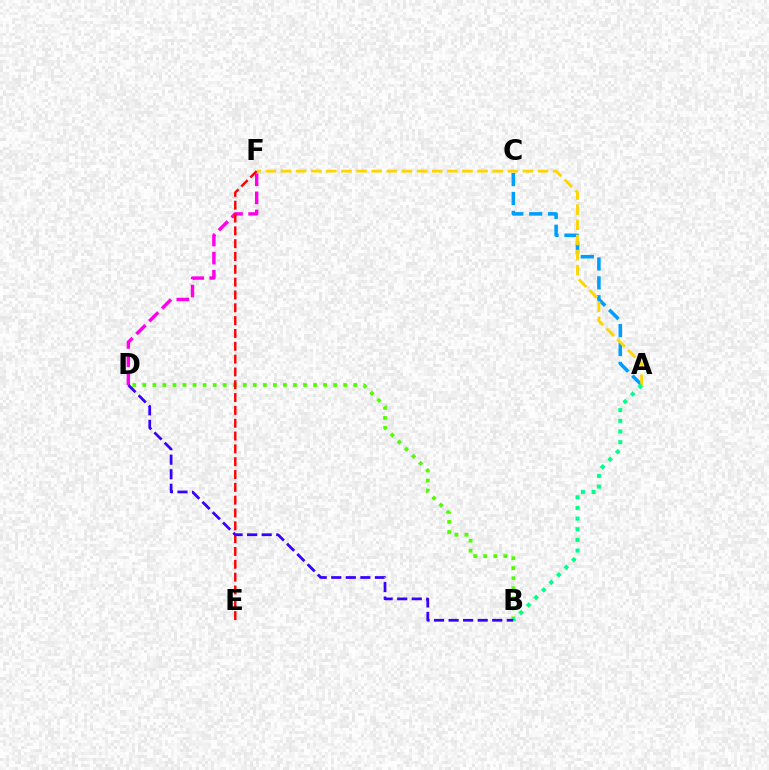{('B', 'D'): [{'color': '#4fff00', 'line_style': 'dotted', 'thickness': 2.73}, {'color': '#3700ff', 'line_style': 'dashed', 'thickness': 1.98}], ('D', 'F'): [{'color': '#ff00ed', 'line_style': 'dashed', 'thickness': 2.46}], ('A', 'C'): [{'color': '#009eff', 'line_style': 'dashed', 'thickness': 2.57}], ('A', 'F'): [{'color': '#ffd500', 'line_style': 'dashed', 'thickness': 2.05}], ('E', 'F'): [{'color': '#ff0000', 'line_style': 'dashed', 'thickness': 1.74}], ('A', 'B'): [{'color': '#00ff86', 'line_style': 'dotted', 'thickness': 2.9}]}